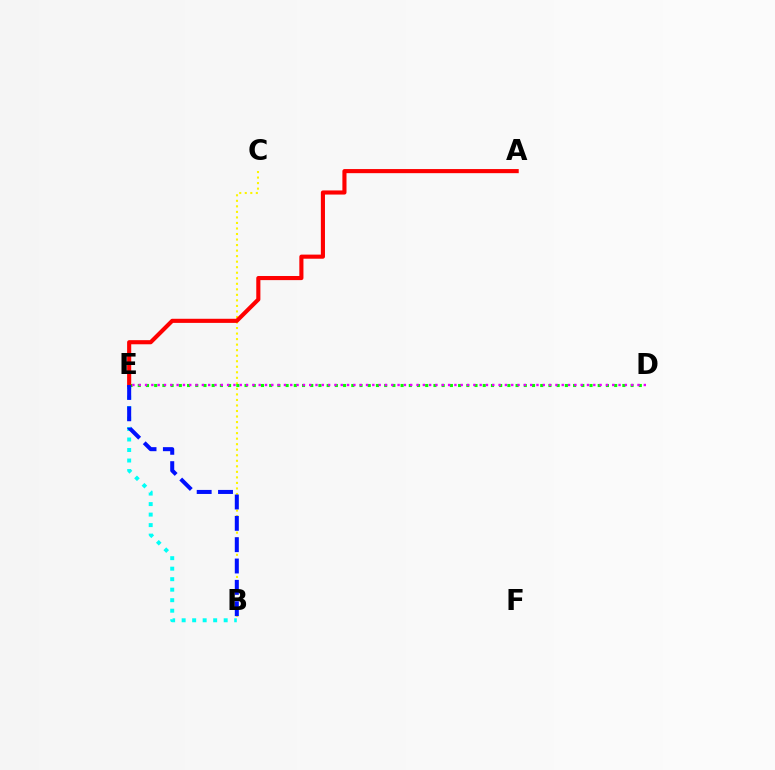{('B', 'E'): [{'color': '#00fff6', 'line_style': 'dotted', 'thickness': 2.85}, {'color': '#0010ff', 'line_style': 'dashed', 'thickness': 2.9}], ('B', 'C'): [{'color': '#fcf500', 'line_style': 'dotted', 'thickness': 1.5}], ('D', 'E'): [{'color': '#08ff00', 'line_style': 'dotted', 'thickness': 2.23}, {'color': '#ee00ff', 'line_style': 'dotted', 'thickness': 1.72}], ('A', 'E'): [{'color': '#ff0000', 'line_style': 'solid', 'thickness': 2.96}]}